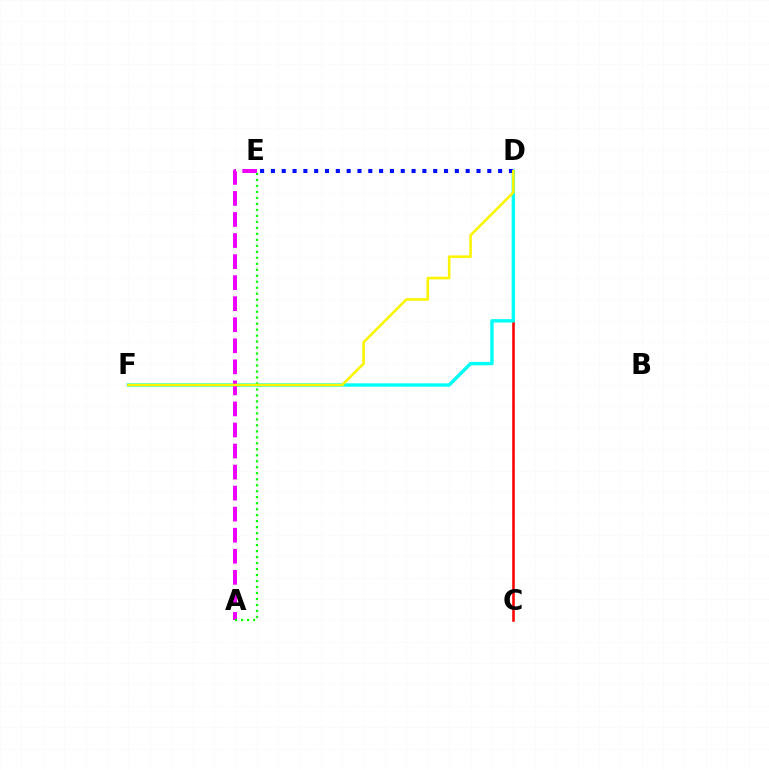{('C', 'D'): [{'color': '#ff0000', 'line_style': 'solid', 'thickness': 1.84}], ('D', 'F'): [{'color': '#00fff6', 'line_style': 'solid', 'thickness': 2.44}, {'color': '#fcf500', 'line_style': 'solid', 'thickness': 1.86}], ('A', 'E'): [{'color': '#ee00ff', 'line_style': 'dashed', 'thickness': 2.86}, {'color': '#08ff00', 'line_style': 'dotted', 'thickness': 1.63}], ('D', 'E'): [{'color': '#0010ff', 'line_style': 'dotted', 'thickness': 2.94}]}